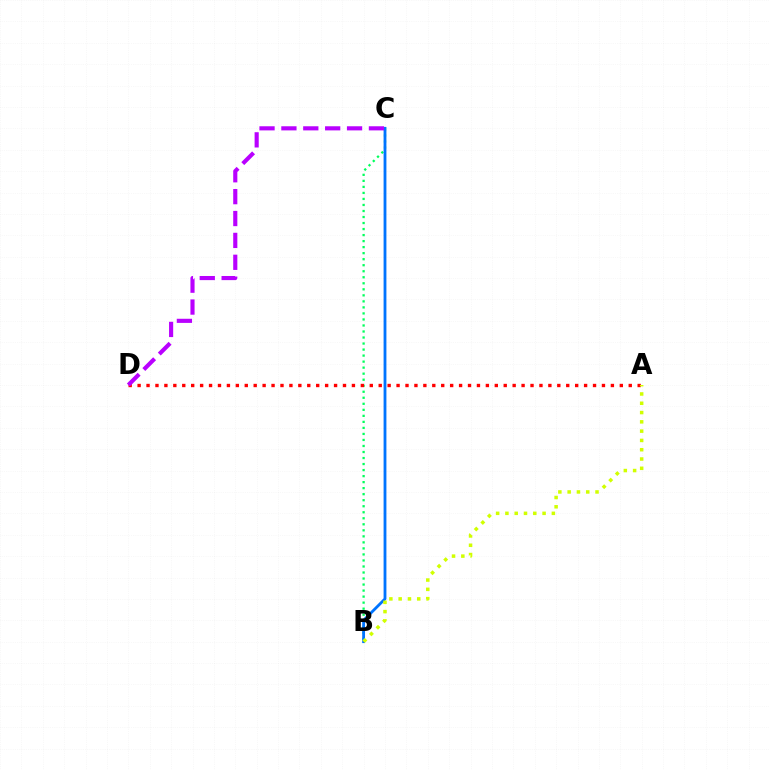{('B', 'C'): [{'color': '#00ff5c', 'line_style': 'dotted', 'thickness': 1.64}, {'color': '#0074ff', 'line_style': 'solid', 'thickness': 2.03}], ('A', 'D'): [{'color': '#ff0000', 'line_style': 'dotted', 'thickness': 2.43}], ('A', 'B'): [{'color': '#d1ff00', 'line_style': 'dotted', 'thickness': 2.52}], ('C', 'D'): [{'color': '#b900ff', 'line_style': 'dashed', 'thickness': 2.97}]}